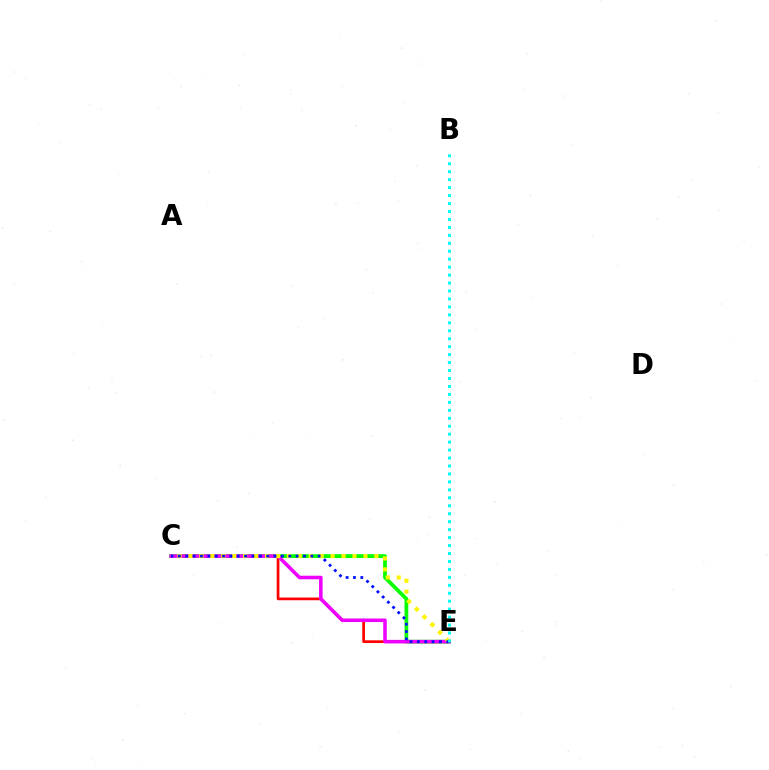{('C', 'E'): [{'color': '#ff0000', 'line_style': 'solid', 'thickness': 1.94}, {'color': '#08ff00', 'line_style': 'solid', 'thickness': 2.73}, {'color': '#ee00ff', 'line_style': 'solid', 'thickness': 2.56}, {'color': '#fcf500', 'line_style': 'dotted', 'thickness': 2.97}, {'color': '#0010ff', 'line_style': 'dotted', 'thickness': 2.0}], ('B', 'E'): [{'color': '#00fff6', 'line_style': 'dotted', 'thickness': 2.16}]}